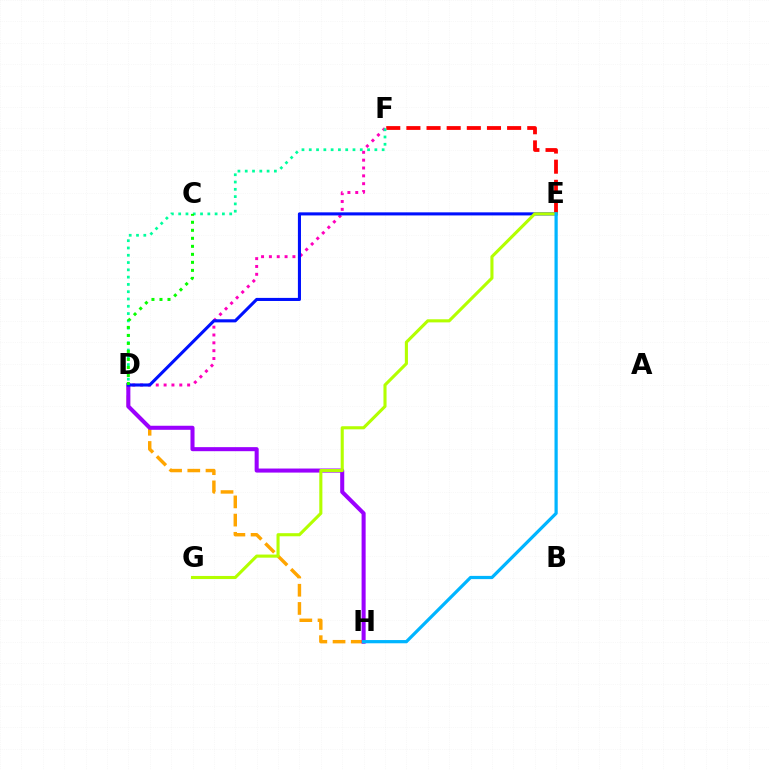{('E', 'F'): [{'color': '#ff0000', 'line_style': 'dashed', 'thickness': 2.74}], ('D', 'F'): [{'color': '#ff00bd', 'line_style': 'dotted', 'thickness': 2.13}, {'color': '#00ff9d', 'line_style': 'dotted', 'thickness': 1.98}], ('D', 'H'): [{'color': '#ffa500', 'line_style': 'dashed', 'thickness': 2.47}, {'color': '#9b00ff', 'line_style': 'solid', 'thickness': 2.92}], ('D', 'E'): [{'color': '#0010ff', 'line_style': 'solid', 'thickness': 2.22}], ('E', 'G'): [{'color': '#b3ff00', 'line_style': 'solid', 'thickness': 2.23}], ('C', 'D'): [{'color': '#08ff00', 'line_style': 'dotted', 'thickness': 2.18}], ('E', 'H'): [{'color': '#00b5ff', 'line_style': 'solid', 'thickness': 2.32}]}